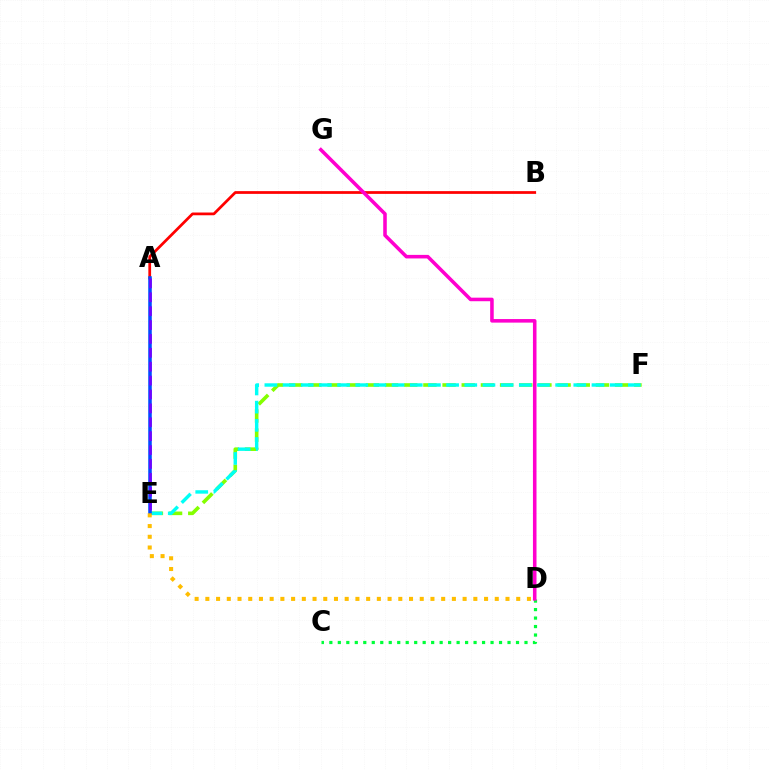{('A', 'B'): [{'color': '#ff0000', 'line_style': 'solid', 'thickness': 1.98}], ('E', 'F'): [{'color': '#84ff00', 'line_style': 'dashed', 'thickness': 2.6}, {'color': '#00fff6', 'line_style': 'dashed', 'thickness': 2.47}], ('C', 'D'): [{'color': '#00ff39', 'line_style': 'dotted', 'thickness': 2.31}], ('A', 'E'): [{'color': '#004bff', 'line_style': 'solid', 'thickness': 2.55}, {'color': '#7200ff', 'line_style': 'dashed', 'thickness': 1.89}], ('D', 'G'): [{'color': '#ff00cf', 'line_style': 'solid', 'thickness': 2.56}], ('D', 'E'): [{'color': '#ffbd00', 'line_style': 'dotted', 'thickness': 2.91}]}